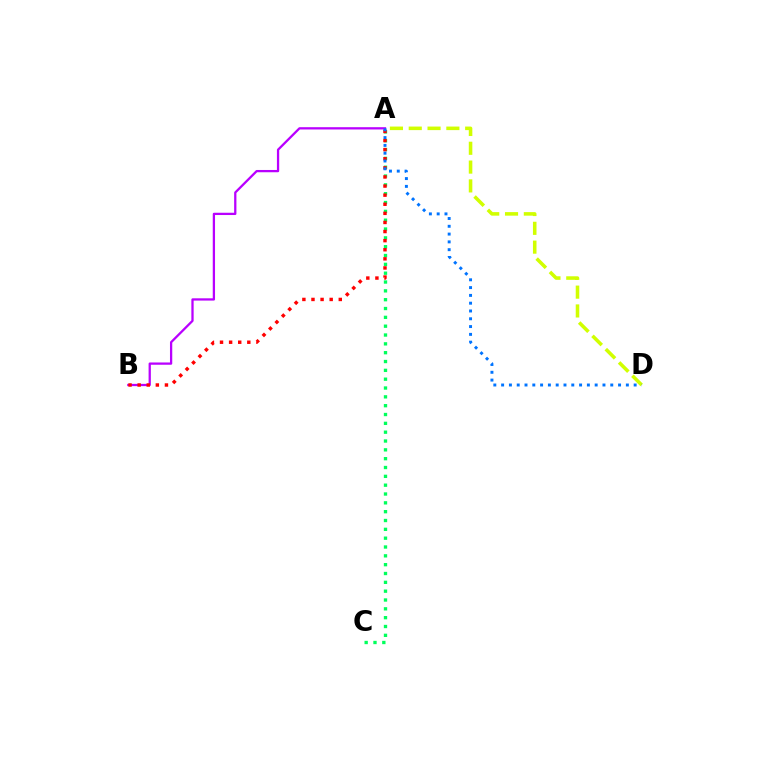{('A', 'B'): [{'color': '#b900ff', 'line_style': 'solid', 'thickness': 1.64}, {'color': '#ff0000', 'line_style': 'dotted', 'thickness': 2.47}], ('A', 'C'): [{'color': '#00ff5c', 'line_style': 'dotted', 'thickness': 2.4}], ('A', 'D'): [{'color': '#d1ff00', 'line_style': 'dashed', 'thickness': 2.56}, {'color': '#0074ff', 'line_style': 'dotted', 'thickness': 2.12}]}